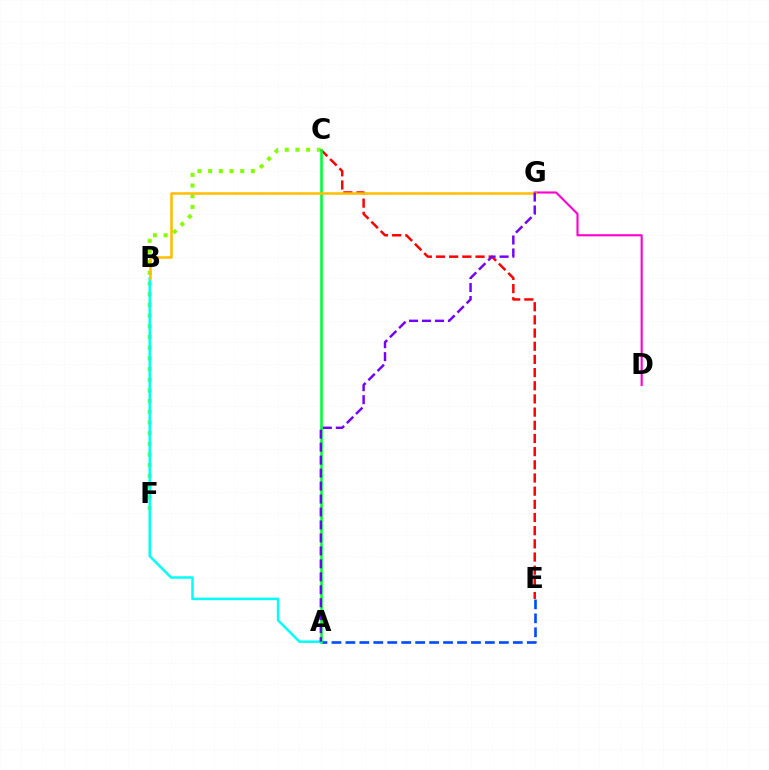{('D', 'G'): [{'color': '#ff00cf', 'line_style': 'solid', 'thickness': 1.52}], ('A', 'E'): [{'color': '#004bff', 'line_style': 'dashed', 'thickness': 1.9}], ('C', 'F'): [{'color': '#84ff00', 'line_style': 'dotted', 'thickness': 2.9}], ('C', 'E'): [{'color': '#ff0000', 'line_style': 'dashed', 'thickness': 1.79}], ('A', 'C'): [{'color': '#00ff39', 'line_style': 'solid', 'thickness': 1.88}], ('A', 'B'): [{'color': '#00fff6', 'line_style': 'solid', 'thickness': 1.8}], ('B', 'G'): [{'color': '#ffbd00', 'line_style': 'solid', 'thickness': 1.83}], ('A', 'G'): [{'color': '#7200ff', 'line_style': 'dashed', 'thickness': 1.76}]}